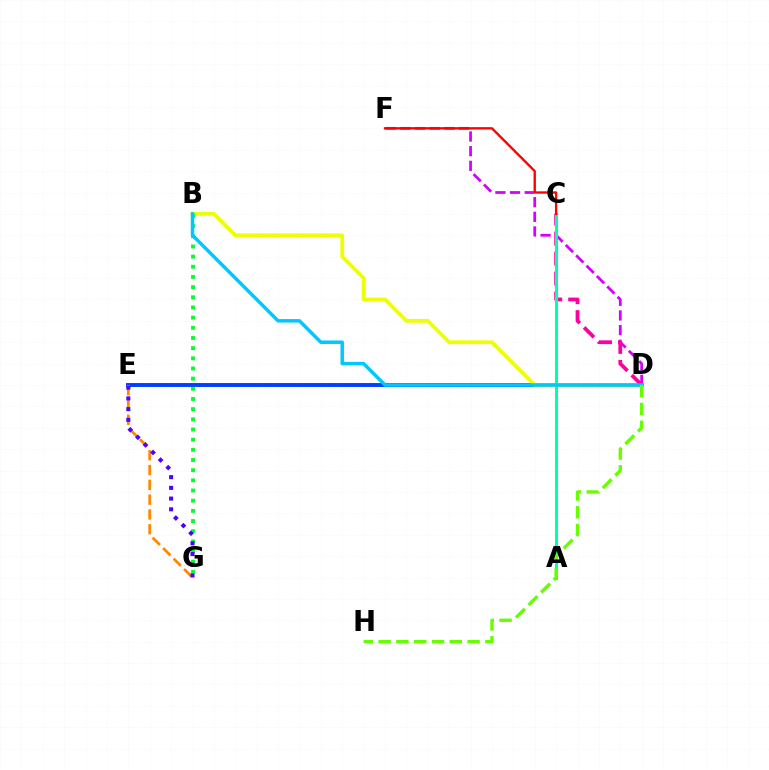{('D', 'E'): [{'color': '#003fff', 'line_style': 'solid', 'thickness': 2.81}], ('B', 'D'): [{'color': '#eeff00', 'line_style': 'solid', 'thickness': 2.72}, {'color': '#00c7ff', 'line_style': 'solid', 'thickness': 2.51}], ('B', 'G'): [{'color': '#00ff27', 'line_style': 'dotted', 'thickness': 2.76}], ('D', 'F'): [{'color': '#d600ff', 'line_style': 'dashed', 'thickness': 1.99}], ('C', 'D'): [{'color': '#ff00a0', 'line_style': 'dashed', 'thickness': 2.72}], ('A', 'C'): [{'color': '#00ffaf', 'line_style': 'solid', 'thickness': 2.2}], ('E', 'G'): [{'color': '#ff8800', 'line_style': 'dashed', 'thickness': 2.01}, {'color': '#4f00ff', 'line_style': 'dotted', 'thickness': 2.91}], ('C', 'F'): [{'color': '#ff0000', 'line_style': 'solid', 'thickness': 1.69}], ('D', 'H'): [{'color': '#66ff00', 'line_style': 'dashed', 'thickness': 2.42}]}